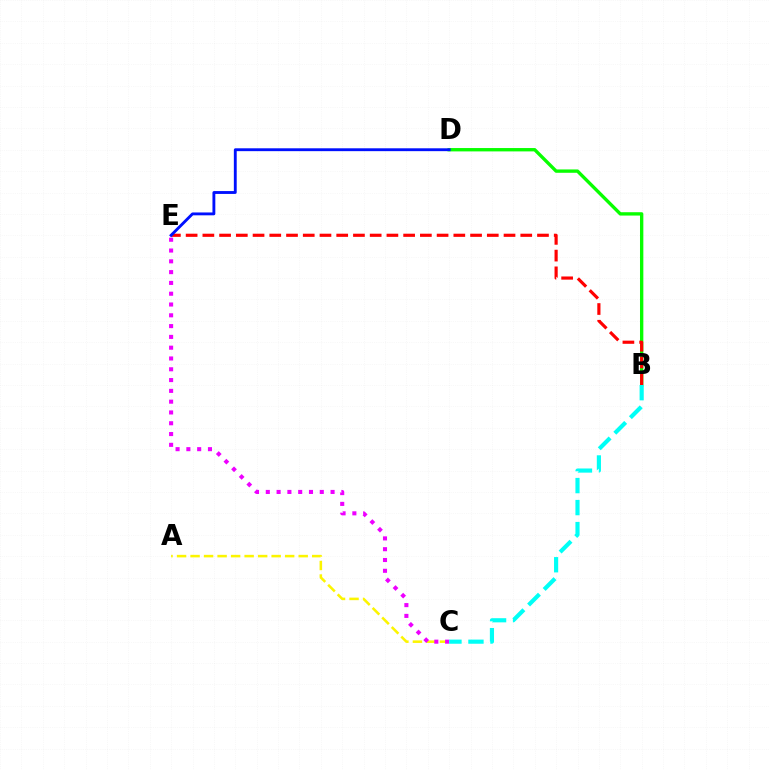{('A', 'C'): [{'color': '#fcf500', 'line_style': 'dashed', 'thickness': 1.84}], ('B', 'D'): [{'color': '#08ff00', 'line_style': 'solid', 'thickness': 2.41}], ('B', 'E'): [{'color': '#ff0000', 'line_style': 'dashed', 'thickness': 2.27}], ('D', 'E'): [{'color': '#0010ff', 'line_style': 'solid', 'thickness': 2.06}], ('C', 'E'): [{'color': '#ee00ff', 'line_style': 'dotted', 'thickness': 2.93}], ('B', 'C'): [{'color': '#00fff6', 'line_style': 'dashed', 'thickness': 2.99}]}